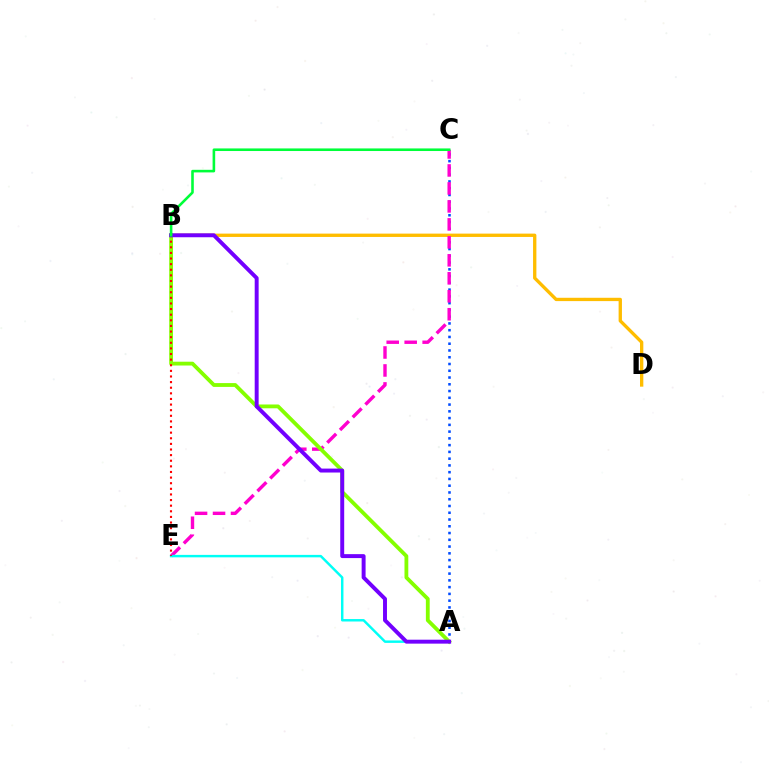{('A', 'C'): [{'color': '#004bff', 'line_style': 'dotted', 'thickness': 1.84}], ('B', 'D'): [{'color': '#ffbd00', 'line_style': 'solid', 'thickness': 2.39}], ('C', 'E'): [{'color': '#ff00cf', 'line_style': 'dashed', 'thickness': 2.44}], ('A', 'B'): [{'color': '#84ff00', 'line_style': 'solid', 'thickness': 2.74}, {'color': '#7200ff', 'line_style': 'solid', 'thickness': 2.84}], ('A', 'E'): [{'color': '#00fff6', 'line_style': 'solid', 'thickness': 1.77}], ('B', 'E'): [{'color': '#ff0000', 'line_style': 'dotted', 'thickness': 1.53}], ('B', 'C'): [{'color': '#00ff39', 'line_style': 'solid', 'thickness': 1.87}]}